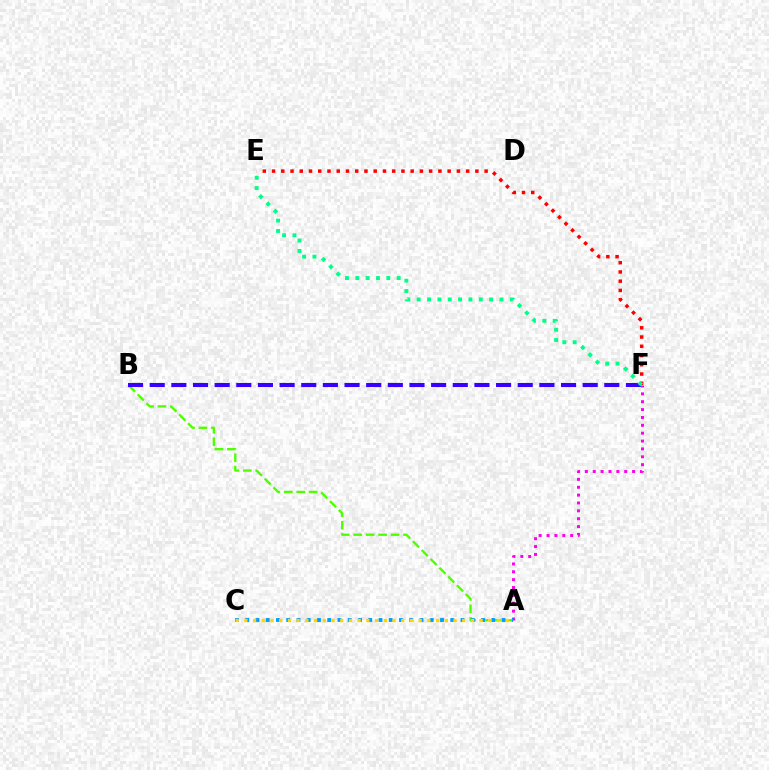{('A', 'B'): [{'color': '#4fff00', 'line_style': 'dashed', 'thickness': 1.69}], ('A', 'F'): [{'color': '#ff00ed', 'line_style': 'dotted', 'thickness': 2.14}], ('E', 'F'): [{'color': '#ff0000', 'line_style': 'dotted', 'thickness': 2.51}, {'color': '#00ff86', 'line_style': 'dotted', 'thickness': 2.81}], ('A', 'C'): [{'color': '#009eff', 'line_style': 'dotted', 'thickness': 2.79}, {'color': '#ffd500', 'line_style': 'dotted', 'thickness': 2.37}], ('B', 'F'): [{'color': '#3700ff', 'line_style': 'dashed', 'thickness': 2.94}]}